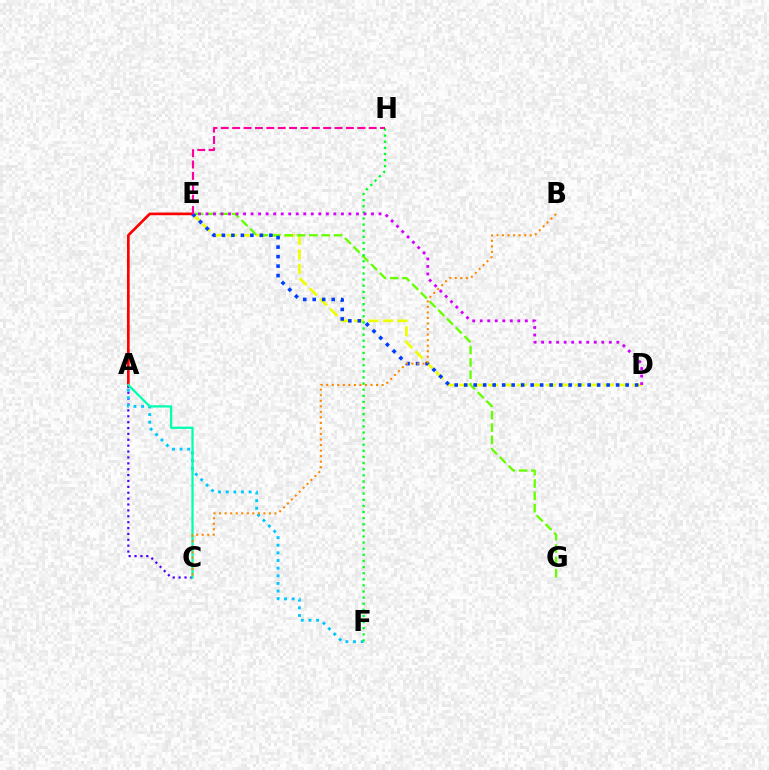{('A', 'C'): [{'color': '#4f00ff', 'line_style': 'dotted', 'thickness': 1.6}, {'color': '#00ffaf', 'line_style': 'solid', 'thickness': 1.63}], ('D', 'E'): [{'color': '#eeff00', 'line_style': 'dashed', 'thickness': 1.96}, {'color': '#003fff', 'line_style': 'dotted', 'thickness': 2.58}, {'color': '#d600ff', 'line_style': 'dotted', 'thickness': 2.04}], ('A', 'F'): [{'color': '#00c7ff', 'line_style': 'dotted', 'thickness': 2.07}], ('A', 'E'): [{'color': '#ff0000', 'line_style': 'solid', 'thickness': 1.93}], ('E', 'G'): [{'color': '#66ff00', 'line_style': 'dashed', 'thickness': 1.67}], ('F', 'H'): [{'color': '#00ff27', 'line_style': 'dotted', 'thickness': 1.66}], ('E', 'H'): [{'color': '#ff00a0', 'line_style': 'dashed', 'thickness': 1.55}], ('B', 'C'): [{'color': '#ff8800', 'line_style': 'dotted', 'thickness': 1.5}]}